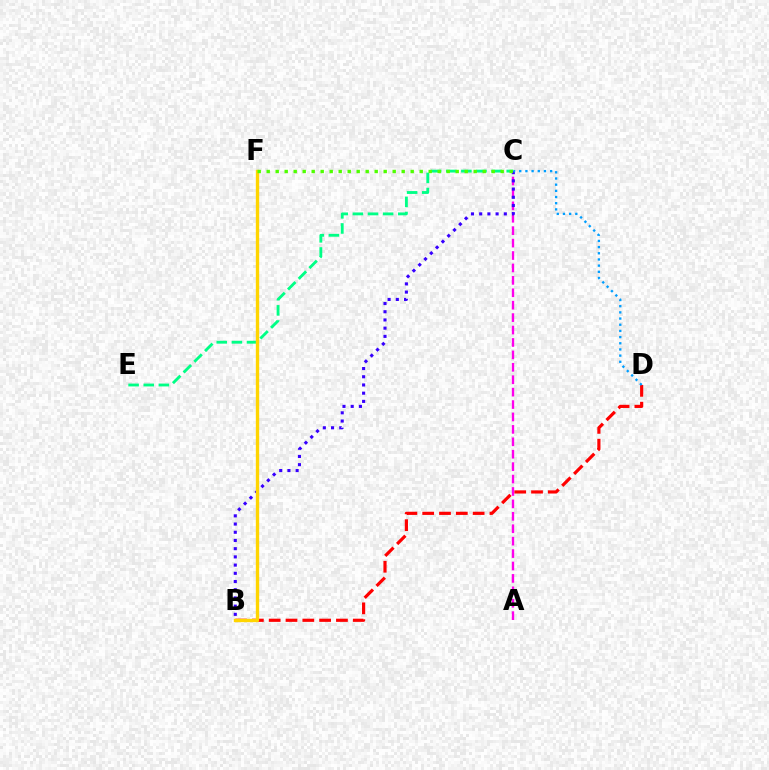{('B', 'D'): [{'color': '#ff0000', 'line_style': 'dashed', 'thickness': 2.28}], ('A', 'C'): [{'color': '#ff00ed', 'line_style': 'dashed', 'thickness': 1.69}], ('C', 'E'): [{'color': '#00ff86', 'line_style': 'dashed', 'thickness': 2.05}], ('B', 'C'): [{'color': '#3700ff', 'line_style': 'dotted', 'thickness': 2.23}], ('B', 'F'): [{'color': '#ffd500', 'line_style': 'solid', 'thickness': 2.41}], ('C', 'D'): [{'color': '#009eff', 'line_style': 'dotted', 'thickness': 1.68}], ('C', 'F'): [{'color': '#4fff00', 'line_style': 'dotted', 'thickness': 2.45}]}